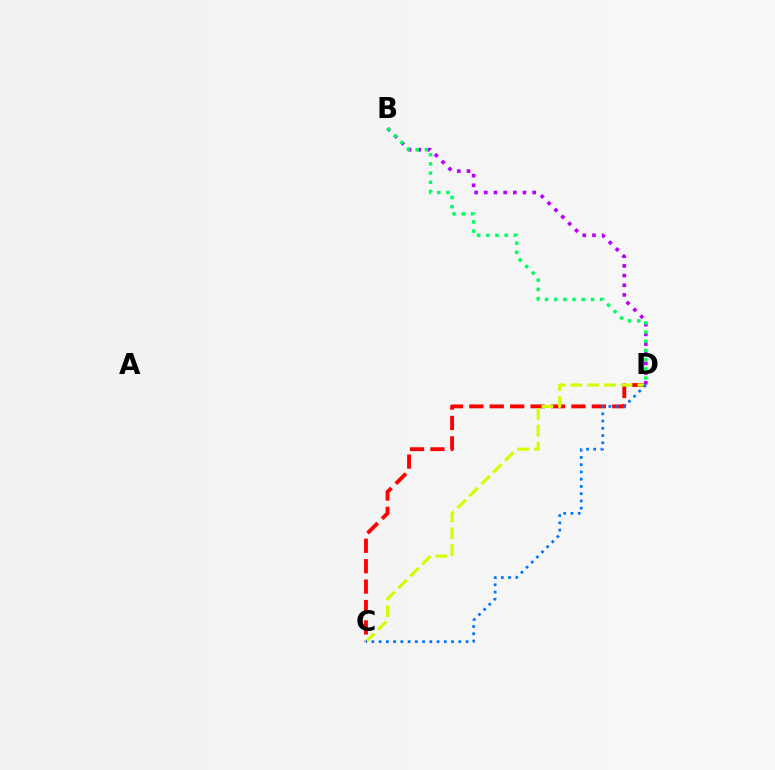{('C', 'D'): [{'color': '#ff0000', 'line_style': 'dashed', 'thickness': 2.77}, {'color': '#d1ff00', 'line_style': 'dashed', 'thickness': 2.28}, {'color': '#0074ff', 'line_style': 'dotted', 'thickness': 1.97}], ('B', 'D'): [{'color': '#b900ff', 'line_style': 'dotted', 'thickness': 2.63}, {'color': '#00ff5c', 'line_style': 'dotted', 'thickness': 2.5}]}